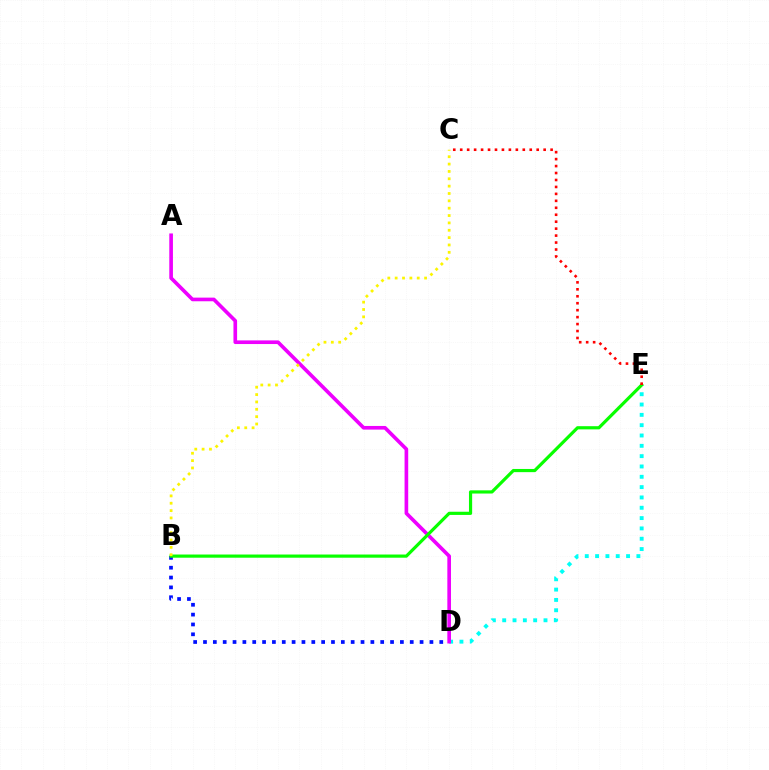{('B', 'D'): [{'color': '#0010ff', 'line_style': 'dotted', 'thickness': 2.67}], ('D', 'E'): [{'color': '#00fff6', 'line_style': 'dotted', 'thickness': 2.8}], ('A', 'D'): [{'color': '#ee00ff', 'line_style': 'solid', 'thickness': 2.63}], ('B', 'E'): [{'color': '#08ff00', 'line_style': 'solid', 'thickness': 2.29}], ('C', 'E'): [{'color': '#ff0000', 'line_style': 'dotted', 'thickness': 1.89}], ('B', 'C'): [{'color': '#fcf500', 'line_style': 'dotted', 'thickness': 2.0}]}